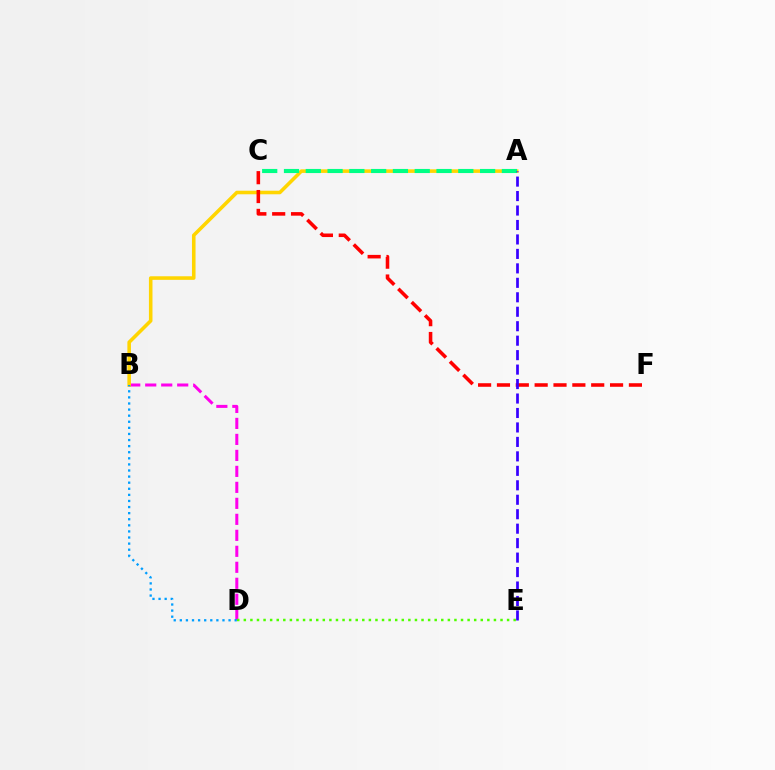{('B', 'D'): [{'color': '#ff00ed', 'line_style': 'dashed', 'thickness': 2.17}, {'color': '#009eff', 'line_style': 'dotted', 'thickness': 1.66}], ('D', 'E'): [{'color': '#4fff00', 'line_style': 'dotted', 'thickness': 1.79}], ('A', 'B'): [{'color': '#ffd500', 'line_style': 'solid', 'thickness': 2.57}], ('A', 'C'): [{'color': '#00ff86', 'line_style': 'dashed', 'thickness': 2.96}], ('C', 'F'): [{'color': '#ff0000', 'line_style': 'dashed', 'thickness': 2.56}], ('A', 'E'): [{'color': '#3700ff', 'line_style': 'dashed', 'thickness': 1.96}]}